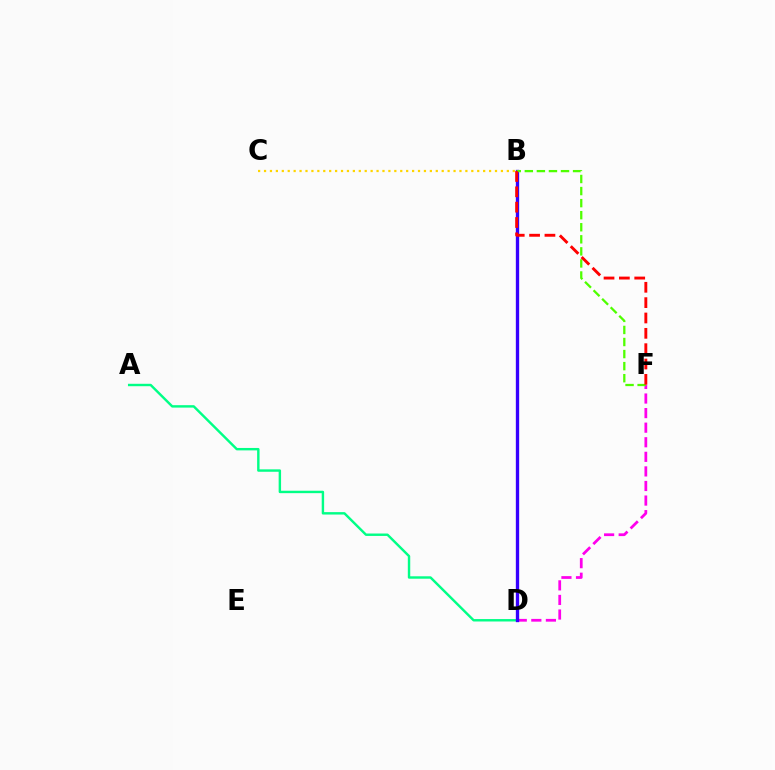{('B', 'D'): [{'color': '#009eff', 'line_style': 'dashed', 'thickness': 1.89}, {'color': '#3700ff', 'line_style': 'solid', 'thickness': 2.4}], ('A', 'D'): [{'color': '#00ff86', 'line_style': 'solid', 'thickness': 1.74}], ('D', 'F'): [{'color': '#ff00ed', 'line_style': 'dashed', 'thickness': 1.98}], ('B', 'C'): [{'color': '#ffd500', 'line_style': 'dotted', 'thickness': 1.61}], ('B', 'F'): [{'color': '#4fff00', 'line_style': 'dashed', 'thickness': 1.64}, {'color': '#ff0000', 'line_style': 'dashed', 'thickness': 2.08}]}